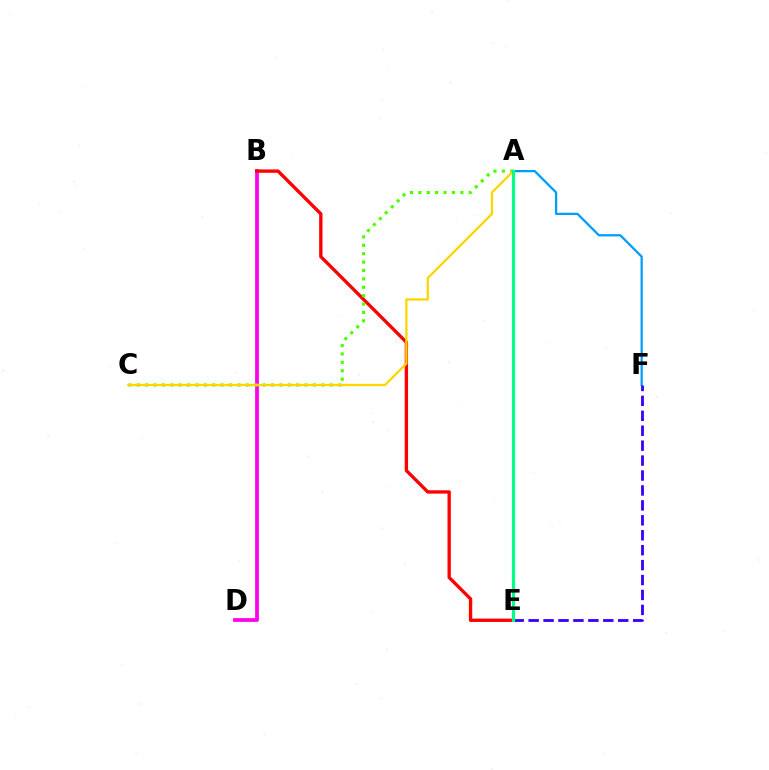{('B', 'D'): [{'color': '#ff00ed', 'line_style': 'solid', 'thickness': 2.7}], ('B', 'E'): [{'color': '#ff0000', 'line_style': 'solid', 'thickness': 2.41}], ('A', 'F'): [{'color': '#009eff', 'line_style': 'solid', 'thickness': 1.64}], ('A', 'C'): [{'color': '#4fff00', 'line_style': 'dotted', 'thickness': 2.28}, {'color': '#ffd500', 'line_style': 'solid', 'thickness': 1.65}], ('E', 'F'): [{'color': '#3700ff', 'line_style': 'dashed', 'thickness': 2.03}], ('A', 'E'): [{'color': '#00ff86', 'line_style': 'solid', 'thickness': 2.28}]}